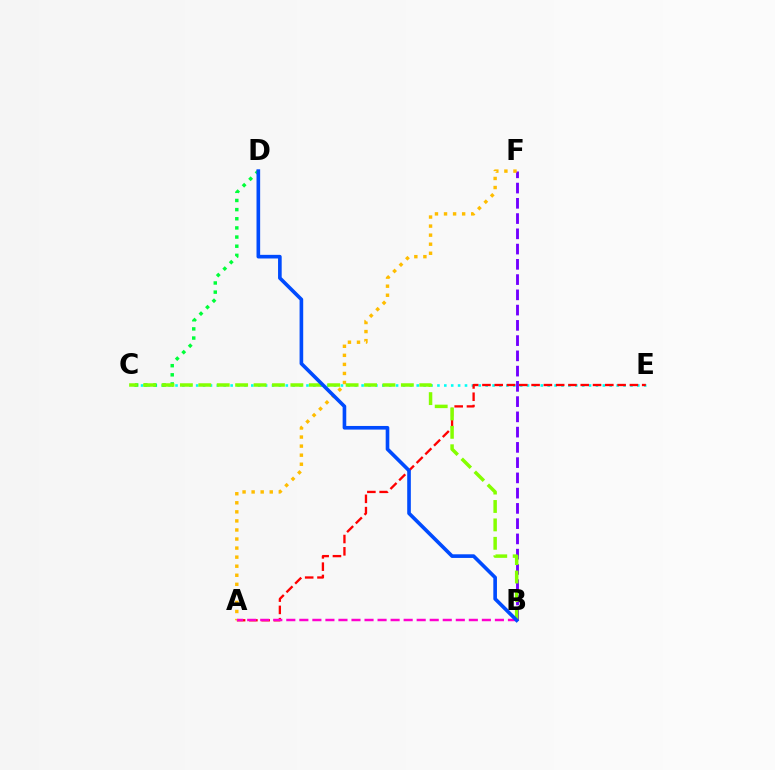{('C', 'E'): [{'color': '#00fff6', 'line_style': 'dotted', 'thickness': 1.87}], ('C', 'D'): [{'color': '#00ff39', 'line_style': 'dotted', 'thickness': 2.49}], ('B', 'F'): [{'color': '#7200ff', 'line_style': 'dashed', 'thickness': 2.07}], ('A', 'E'): [{'color': '#ff0000', 'line_style': 'dashed', 'thickness': 1.67}], ('A', 'F'): [{'color': '#ffbd00', 'line_style': 'dotted', 'thickness': 2.46}], ('A', 'B'): [{'color': '#ff00cf', 'line_style': 'dashed', 'thickness': 1.77}], ('B', 'C'): [{'color': '#84ff00', 'line_style': 'dashed', 'thickness': 2.5}], ('B', 'D'): [{'color': '#004bff', 'line_style': 'solid', 'thickness': 2.62}]}